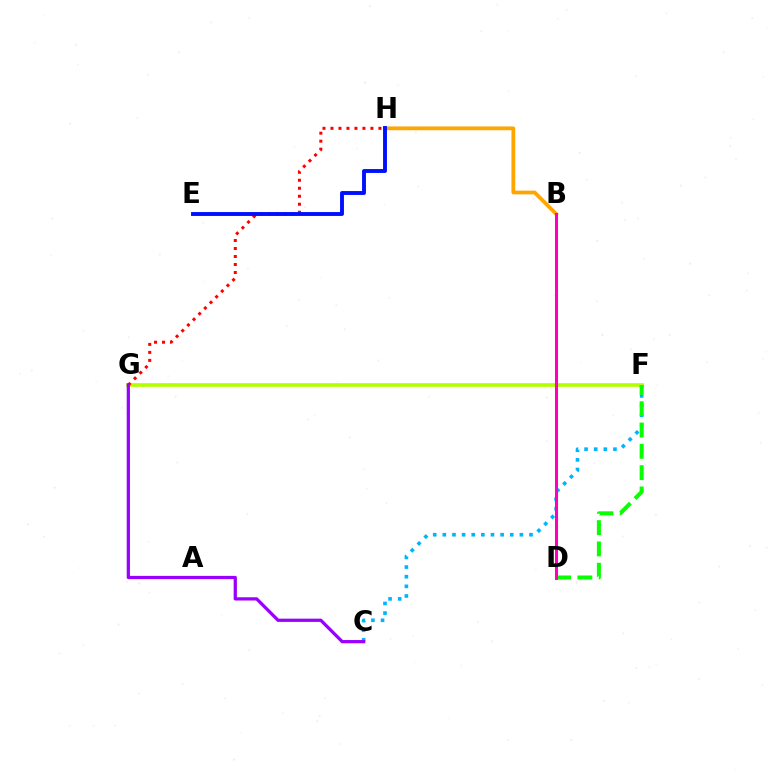{('B', 'H'): [{'color': '#ffa500', 'line_style': 'solid', 'thickness': 2.7}], ('B', 'D'): [{'color': '#00ff9d', 'line_style': 'dotted', 'thickness': 2.15}, {'color': '#ff00bd', 'line_style': 'solid', 'thickness': 2.2}], ('F', 'G'): [{'color': '#b3ff00', 'line_style': 'solid', 'thickness': 2.64}], ('C', 'F'): [{'color': '#00b5ff', 'line_style': 'dotted', 'thickness': 2.62}], ('G', 'H'): [{'color': '#ff0000', 'line_style': 'dotted', 'thickness': 2.17}], ('E', 'H'): [{'color': '#0010ff', 'line_style': 'solid', 'thickness': 2.81}], ('D', 'F'): [{'color': '#08ff00', 'line_style': 'dashed', 'thickness': 2.89}], ('C', 'G'): [{'color': '#9b00ff', 'line_style': 'solid', 'thickness': 2.34}]}